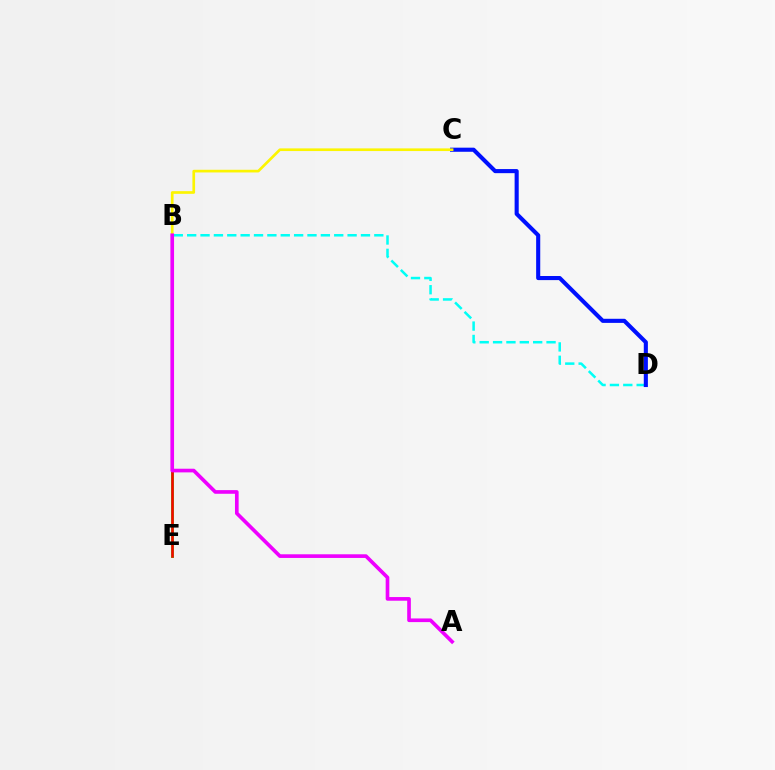{('B', 'D'): [{'color': '#00fff6', 'line_style': 'dashed', 'thickness': 1.82}], ('C', 'D'): [{'color': '#0010ff', 'line_style': 'solid', 'thickness': 2.95}], ('B', 'E'): [{'color': '#08ff00', 'line_style': 'solid', 'thickness': 2.05}, {'color': '#ff0000', 'line_style': 'solid', 'thickness': 1.82}], ('B', 'C'): [{'color': '#fcf500', 'line_style': 'solid', 'thickness': 1.92}], ('A', 'B'): [{'color': '#ee00ff', 'line_style': 'solid', 'thickness': 2.63}]}